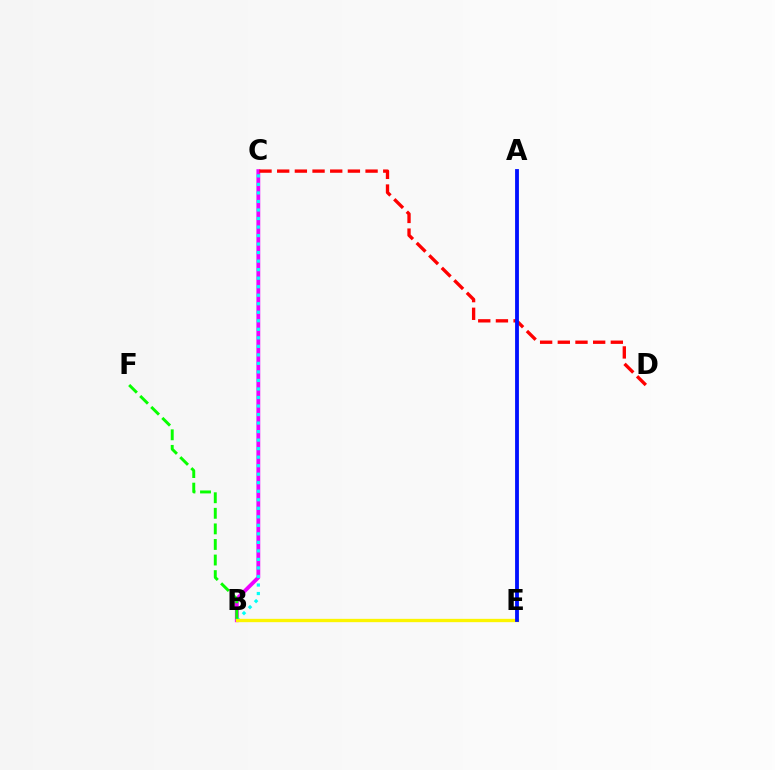{('B', 'C'): [{'color': '#ee00ff', 'line_style': 'solid', 'thickness': 2.74}, {'color': '#00fff6', 'line_style': 'dotted', 'thickness': 2.32}], ('B', 'E'): [{'color': '#fcf500', 'line_style': 'solid', 'thickness': 2.4}], ('C', 'D'): [{'color': '#ff0000', 'line_style': 'dashed', 'thickness': 2.4}], ('B', 'F'): [{'color': '#08ff00', 'line_style': 'dashed', 'thickness': 2.12}], ('A', 'E'): [{'color': '#0010ff', 'line_style': 'solid', 'thickness': 2.75}]}